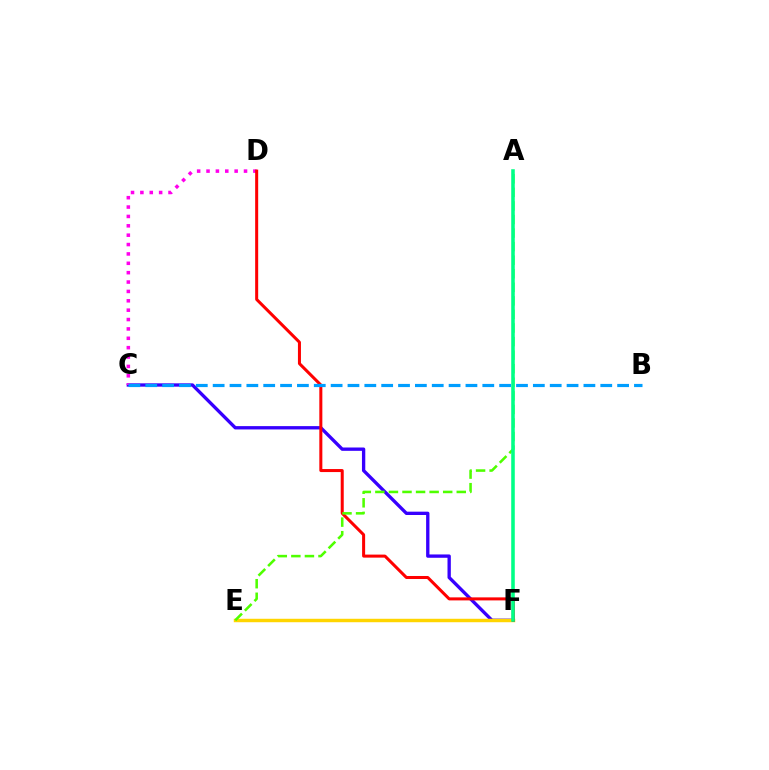{('C', 'F'): [{'color': '#3700ff', 'line_style': 'solid', 'thickness': 2.4}], ('E', 'F'): [{'color': '#ffd500', 'line_style': 'solid', 'thickness': 2.48}], ('C', 'D'): [{'color': '#ff00ed', 'line_style': 'dotted', 'thickness': 2.55}], ('D', 'F'): [{'color': '#ff0000', 'line_style': 'solid', 'thickness': 2.18}], ('A', 'E'): [{'color': '#4fff00', 'line_style': 'dashed', 'thickness': 1.84}], ('B', 'C'): [{'color': '#009eff', 'line_style': 'dashed', 'thickness': 2.29}], ('A', 'F'): [{'color': '#00ff86', 'line_style': 'solid', 'thickness': 2.56}]}